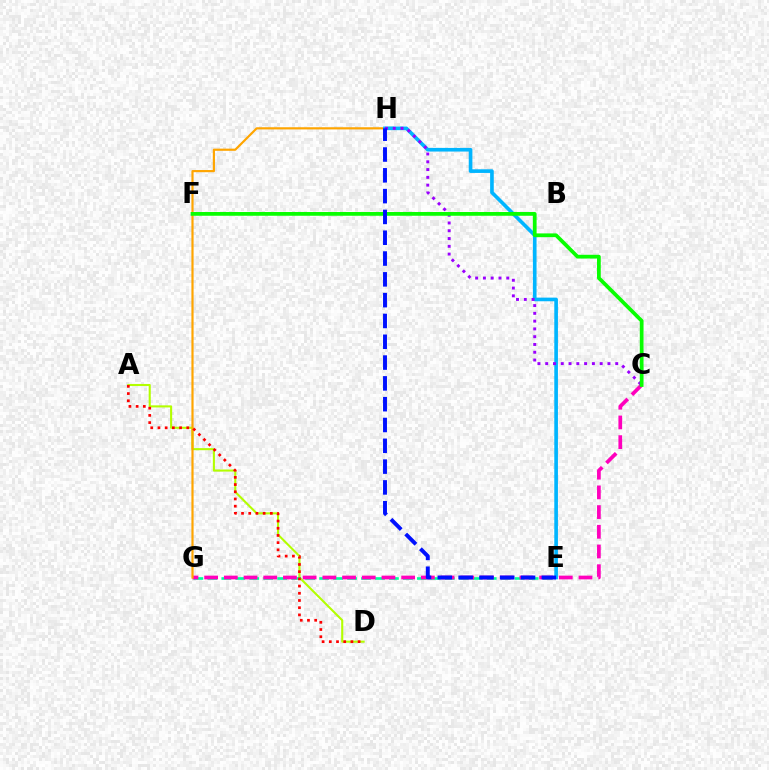{('A', 'D'): [{'color': '#b3ff00', 'line_style': 'solid', 'thickness': 1.51}, {'color': '#ff0000', 'line_style': 'dotted', 'thickness': 1.96}], ('E', 'G'): [{'color': '#00ff9d', 'line_style': 'dashed', 'thickness': 1.9}], ('C', 'G'): [{'color': '#ff00bd', 'line_style': 'dashed', 'thickness': 2.68}], ('G', 'H'): [{'color': '#ffa500', 'line_style': 'solid', 'thickness': 1.57}], ('E', 'H'): [{'color': '#00b5ff', 'line_style': 'solid', 'thickness': 2.63}, {'color': '#0010ff', 'line_style': 'dashed', 'thickness': 2.83}], ('C', 'H'): [{'color': '#9b00ff', 'line_style': 'dotted', 'thickness': 2.11}], ('C', 'F'): [{'color': '#08ff00', 'line_style': 'solid', 'thickness': 2.7}]}